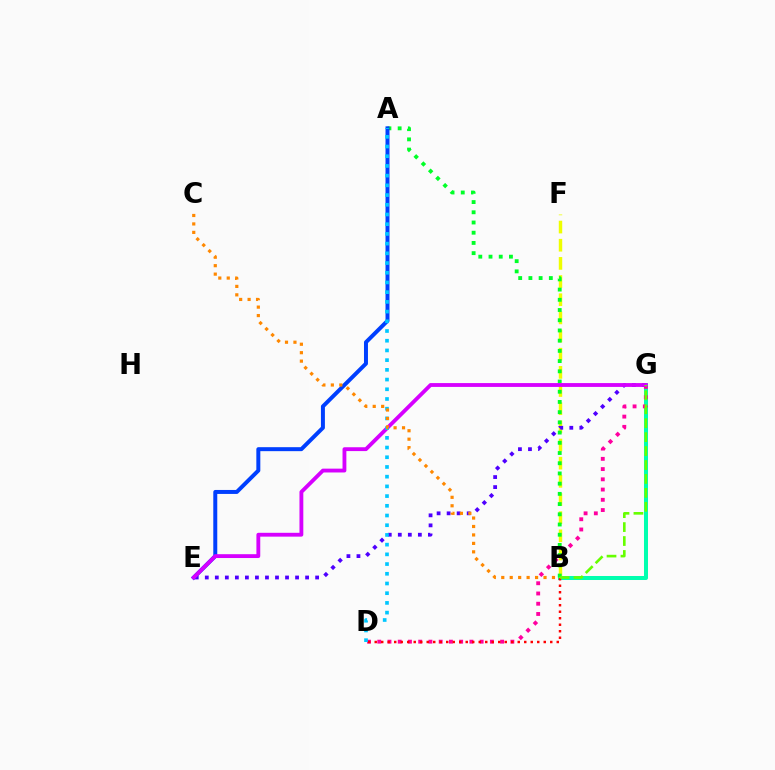{('B', 'G'): [{'color': '#00ffaf', 'line_style': 'solid', 'thickness': 2.89}, {'color': '#66ff00', 'line_style': 'dashed', 'thickness': 1.89}], ('D', 'G'): [{'color': '#ff00a0', 'line_style': 'dotted', 'thickness': 2.78}], ('B', 'F'): [{'color': '#eeff00', 'line_style': 'dashed', 'thickness': 2.47}], ('B', 'D'): [{'color': '#ff0000', 'line_style': 'dotted', 'thickness': 1.77}], ('E', 'G'): [{'color': '#4f00ff', 'line_style': 'dotted', 'thickness': 2.73}, {'color': '#d600ff', 'line_style': 'solid', 'thickness': 2.76}], ('A', 'B'): [{'color': '#00ff27', 'line_style': 'dotted', 'thickness': 2.78}], ('A', 'E'): [{'color': '#003fff', 'line_style': 'solid', 'thickness': 2.86}], ('A', 'D'): [{'color': '#00c7ff', 'line_style': 'dotted', 'thickness': 2.64}], ('B', 'C'): [{'color': '#ff8800', 'line_style': 'dotted', 'thickness': 2.3}]}